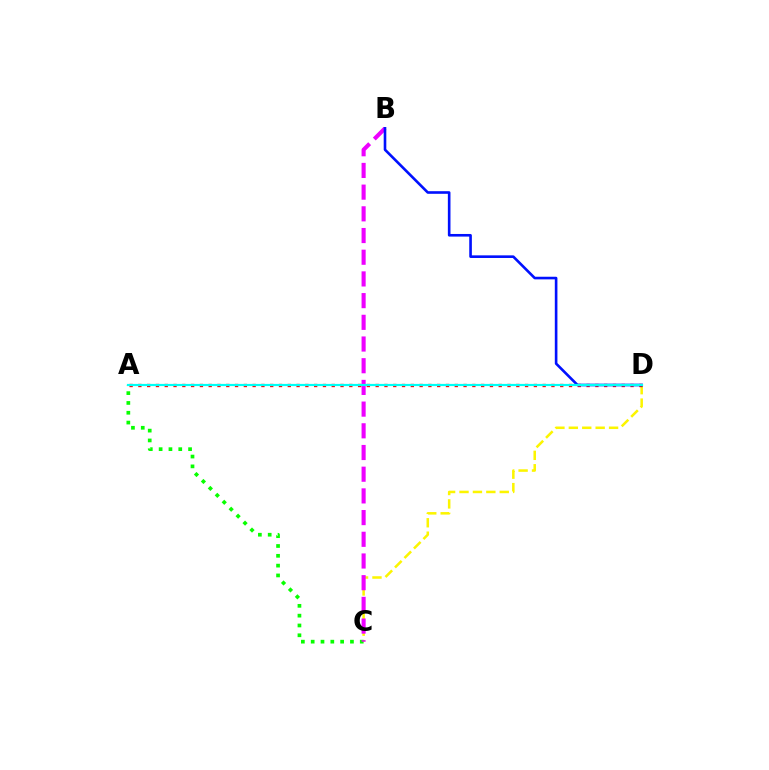{('C', 'D'): [{'color': '#fcf500', 'line_style': 'dashed', 'thickness': 1.82}], ('A', 'C'): [{'color': '#08ff00', 'line_style': 'dotted', 'thickness': 2.67}], ('B', 'C'): [{'color': '#ee00ff', 'line_style': 'dashed', 'thickness': 2.95}], ('A', 'D'): [{'color': '#ff0000', 'line_style': 'dotted', 'thickness': 2.39}, {'color': '#00fff6', 'line_style': 'solid', 'thickness': 1.58}], ('B', 'D'): [{'color': '#0010ff', 'line_style': 'solid', 'thickness': 1.89}]}